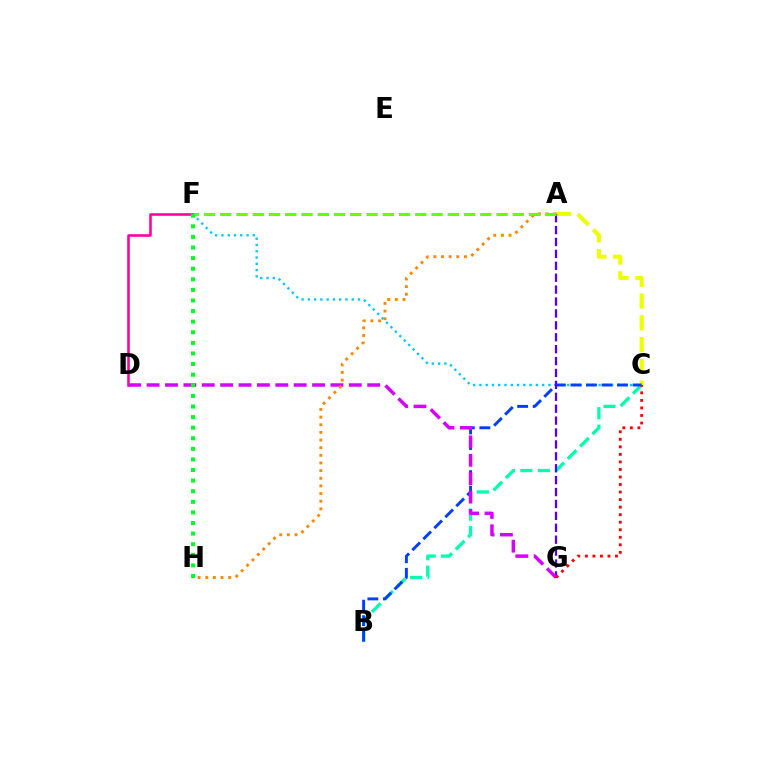{('C', 'F'): [{'color': '#00c7ff', 'line_style': 'dotted', 'thickness': 1.7}], ('A', 'C'): [{'color': '#eeff00', 'line_style': 'dashed', 'thickness': 2.96}], ('B', 'C'): [{'color': '#00ffaf', 'line_style': 'dashed', 'thickness': 2.37}, {'color': '#003fff', 'line_style': 'dashed', 'thickness': 2.11}], ('A', 'G'): [{'color': '#4f00ff', 'line_style': 'dashed', 'thickness': 1.62}], ('D', 'F'): [{'color': '#ff00a0', 'line_style': 'solid', 'thickness': 1.85}], ('D', 'G'): [{'color': '#d600ff', 'line_style': 'dashed', 'thickness': 2.5}], ('A', 'H'): [{'color': '#ff8800', 'line_style': 'dotted', 'thickness': 2.08}], ('A', 'F'): [{'color': '#66ff00', 'line_style': 'dashed', 'thickness': 2.21}], ('C', 'G'): [{'color': '#ff0000', 'line_style': 'dotted', 'thickness': 2.05}], ('F', 'H'): [{'color': '#00ff27', 'line_style': 'dotted', 'thickness': 2.88}]}